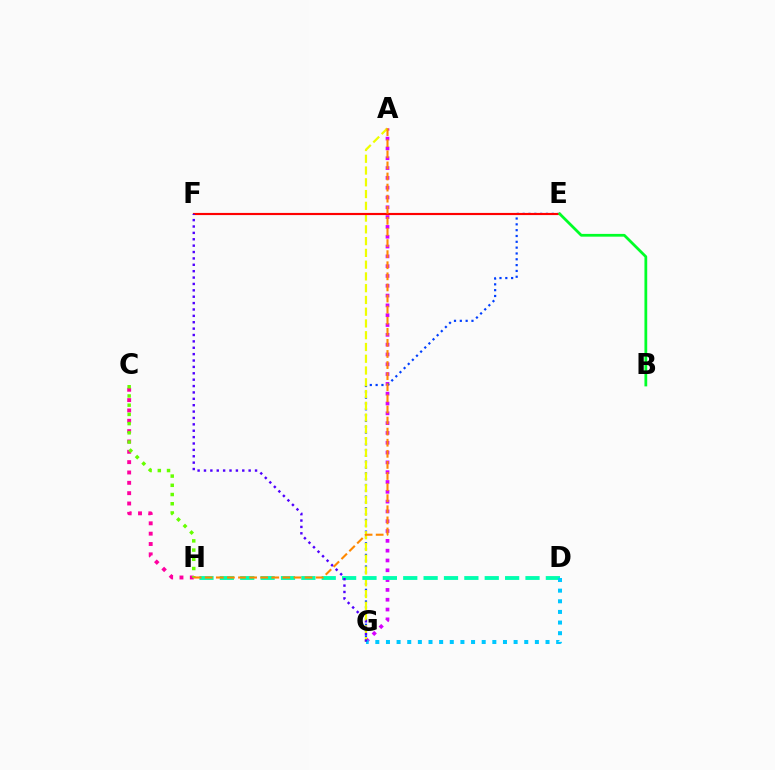{('C', 'H'): [{'color': '#ff00a0', 'line_style': 'dotted', 'thickness': 2.81}, {'color': '#66ff00', 'line_style': 'dotted', 'thickness': 2.5}], ('A', 'G'): [{'color': '#d600ff', 'line_style': 'dotted', 'thickness': 2.67}, {'color': '#eeff00', 'line_style': 'dashed', 'thickness': 1.6}], ('E', 'G'): [{'color': '#003fff', 'line_style': 'dotted', 'thickness': 1.58}], ('D', 'H'): [{'color': '#00ffaf', 'line_style': 'dashed', 'thickness': 2.77}], ('E', 'F'): [{'color': '#ff0000', 'line_style': 'solid', 'thickness': 1.55}], ('D', 'G'): [{'color': '#00c7ff', 'line_style': 'dotted', 'thickness': 2.89}], ('F', 'G'): [{'color': '#4f00ff', 'line_style': 'dotted', 'thickness': 1.73}], ('A', 'H'): [{'color': '#ff8800', 'line_style': 'dashed', 'thickness': 1.51}], ('B', 'E'): [{'color': '#00ff27', 'line_style': 'solid', 'thickness': 1.99}]}